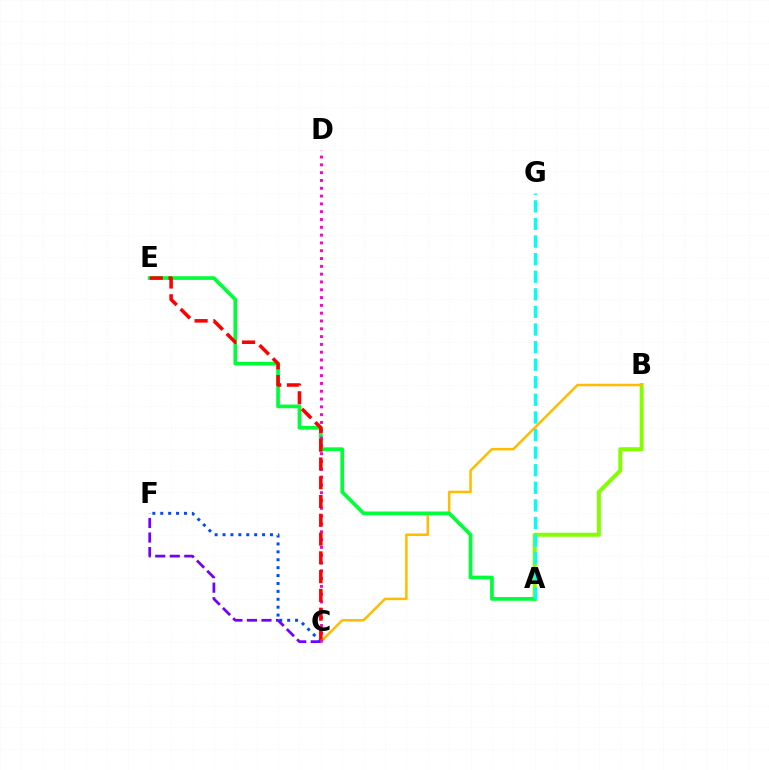{('A', 'B'): [{'color': '#84ff00', 'line_style': 'solid', 'thickness': 2.86}], ('B', 'C'): [{'color': '#ffbd00', 'line_style': 'solid', 'thickness': 1.81}], ('C', 'F'): [{'color': '#7200ff', 'line_style': 'dashed', 'thickness': 1.97}, {'color': '#004bff', 'line_style': 'dotted', 'thickness': 2.15}], ('A', 'E'): [{'color': '#00ff39', 'line_style': 'solid', 'thickness': 2.65}], ('C', 'D'): [{'color': '#ff00cf', 'line_style': 'dotted', 'thickness': 2.12}], ('C', 'E'): [{'color': '#ff0000', 'line_style': 'dashed', 'thickness': 2.55}], ('A', 'G'): [{'color': '#00fff6', 'line_style': 'dashed', 'thickness': 2.39}]}